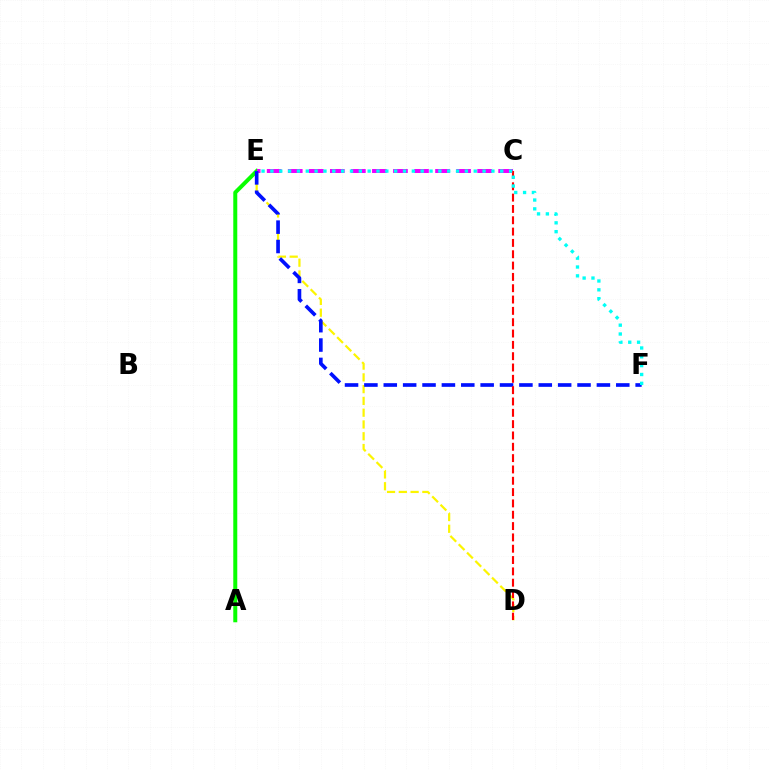{('D', 'E'): [{'color': '#fcf500', 'line_style': 'dashed', 'thickness': 1.6}], ('A', 'E'): [{'color': '#08ff00', 'line_style': 'solid', 'thickness': 2.88}], ('C', 'E'): [{'color': '#ee00ff', 'line_style': 'dashed', 'thickness': 2.86}], ('E', 'F'): [{'color': '#0010ff', 'line_style': 'dashed', 'thickness': 2.63}, {'color': '#00fff6', 'line_style': 'dotted', 'thickness': 2.4}], ('C', 'D'): [{'color': '#ff0000', 'line_style': 'dashed', 'thickness': 1.54}]}